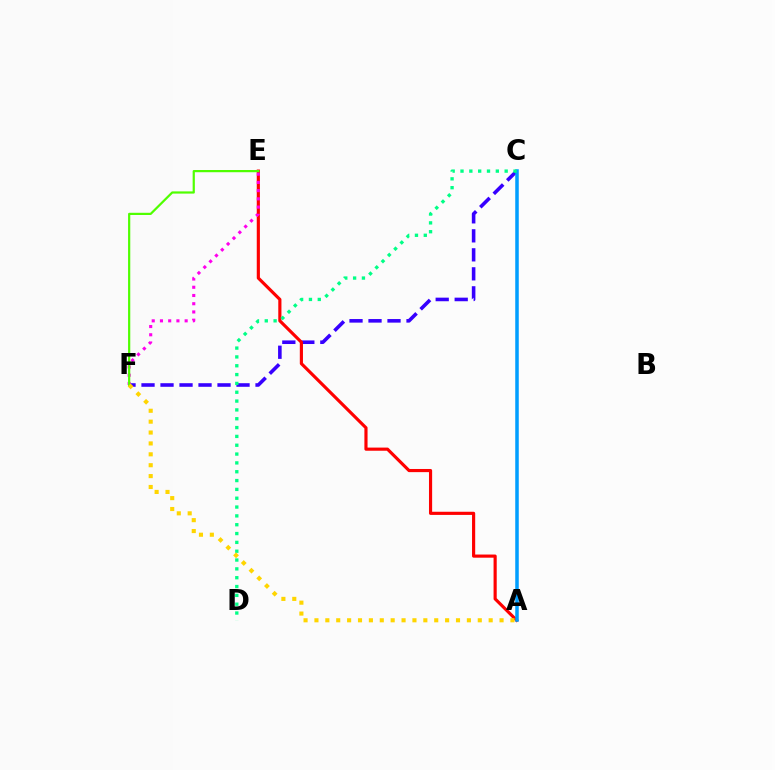{('C', 'F'): [{'color': '#3700ff', 'line_style': 'dashed', 'thickness': 2.58}], ('A', 'E'): [{'color': '#ff0000', 'line_style': 'solid', 'thickness': 2.27}], ('A', 'C'): [{'color': '#009eff', 'line_style': 'solid', 'thickness': 2.54}], ('E', 'F'): [{'color': '#ff00ed', 'line_style': 'dotted', 'thickness': 2.24}, {'color': '#4fff00', 'line_style': 'solid', 'thickness': 1.59}], ('C', 'D'): [{'color': '#00ff86', 'line_style': 'dotted', 'thickness': 2.4}], ('A', 'F'): [{'color': '#ffd500', 'line_style': 'dotted', 'thickness': 2.96}]}